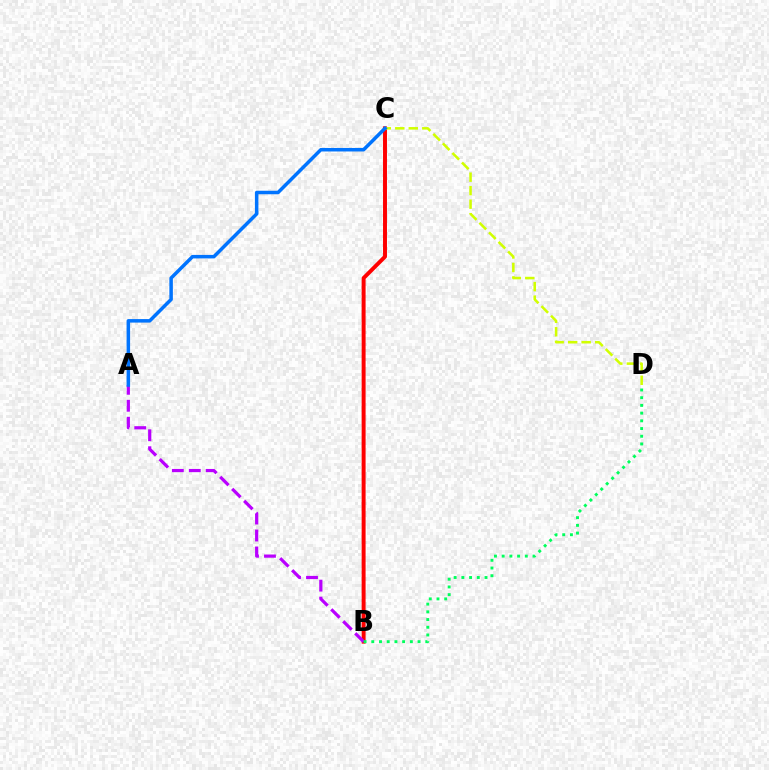{('B', 'C'): [{'color': '#ff0000', 'line_style': 'solid', 'thickness': 2.84}], ('A', 'B'): [{'color': '#b900ff', 'line_style': 'dashed', 'thickness': 2.3}], ('B', 'D'): [{'color': '#00ff5c', 'line_style': 'dotted', 'thickness': 2.1}], ('C', 'D'): [{'color': '#d1ff00', 'line_style': 'dashed', 'thickness': 1.83}], ('A', 'C'): [{'color': '#0074ff', 'line_style': 'solid', 'thickness': 2.53}]}